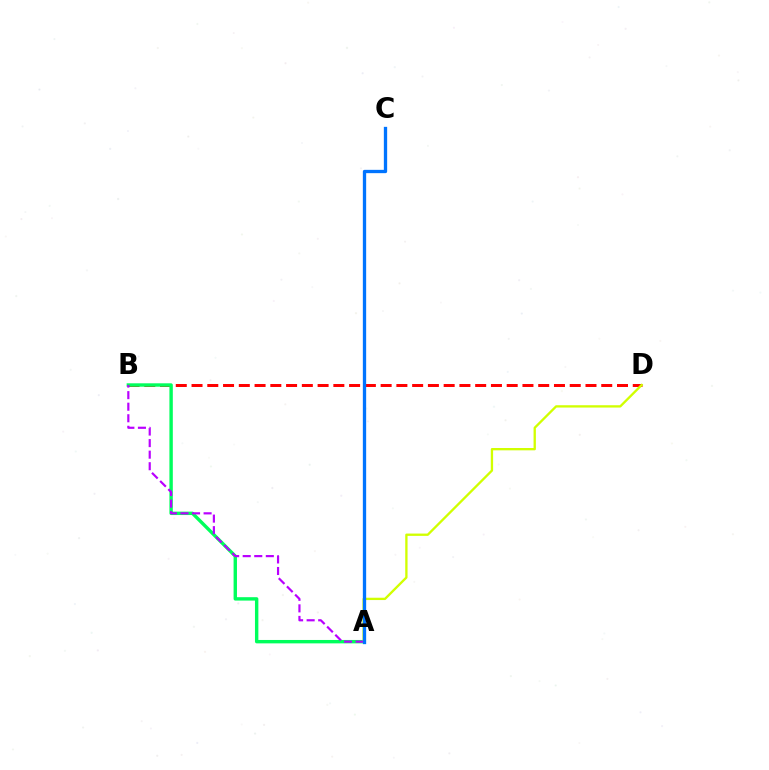{('B', 'D'): [{'color': '#ff0000', 'line_style': 'dashed', 'thickness': 2.14}], ('A', 'B'): [{'color': '#00ff5c', 'line_style': 'solid', 'thickness': 2.45}, {'color': '#b900ff', 'line_style': 'dashed', 'thickness': 1.57}], ('A', 'D'): [{'color': '#d1ff00', 'line_style': 'solid', 'thickness': 1.67}], ('A', 'C'): [{'color': '#0074ff', 'line_style': 'solid', 'thickness': 2.39}]}